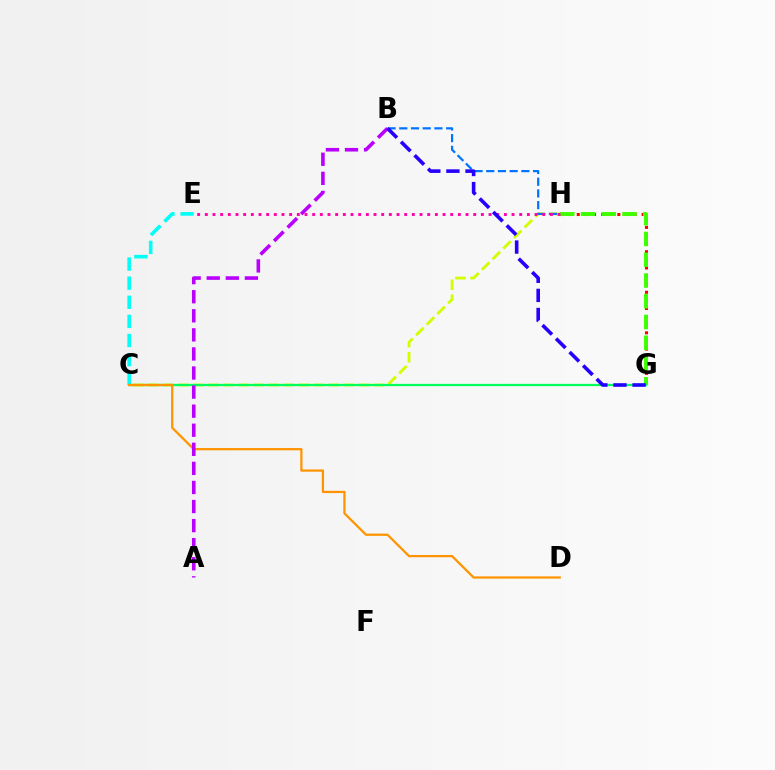{('G', 'H'): [{'color': '#ff0000', 'line_style': 'dotted', 'thickness': 2.2}, {'color': '#3dff00', 'line_style': 'dashed', 'thickness': 2.82}], ('C', 'H'): [{'color': '#d1ff00', 'line_style': 'dashed', 'thickness': 2.05}], ('C', 'G'): [{'color': '#00ff5c', 'line_style': 'solid', 'thickness': 1.63}], ('B', 'H'): [{'color': '#0074ff', 'line_style': 'dashed', 'thickness': 1.59}], ('C', 'E'): [{'color': '#00fff6', 'line_style': 'dashed', 'thickness': 2.6}], ('C', 'D'): [{'color': '#ff9400', 'line_style': 'solid', 'thickness': 1.62}], ('A', 'B'): [{'color': '#b900ff', 'line_style': 'dashed', 'thickness': 2.59}], ('E', 'H'): [{'color': '#ff00ac', 'line_style': 'dotted', 'thickness': 2.08}], ('B', 'G'): [{'color': '#2500ff', 'line_style': 'dashed', 'thickness': 2.59}]}